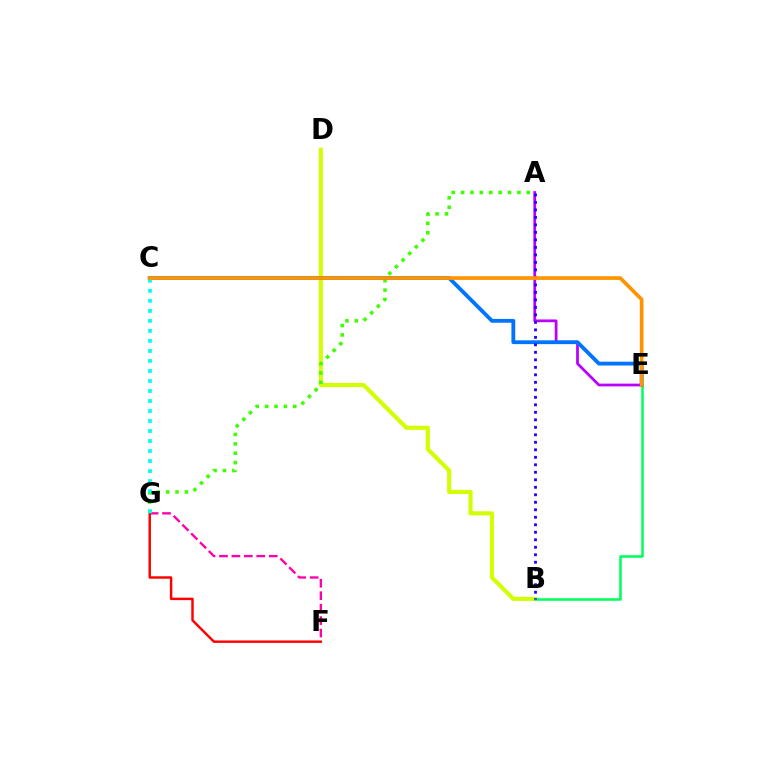{('F', 'G'): [{'color': '#ff00ac', 'line_style': 'dashed', 'thickness': 1.69}, {'color': '#ff0000', 'line_style': 'solid', 'thickness': 1.77}], ('B', 'D'): [{'color': '#d1ff00', 'line_style': 'solid', 'thickness': 2.96}], ('A', 'G'): [{'color': '#3dff00', 'line_style': 'dotted', 'thickness': 2.55}], ('A', 'E'): [{'color': '#b900ff', 'line_style': 'solid', 'thickness': 1.98}], ('B', 'E'): [{'color': '#00ff5c', 'line_style': 'solid', 'thickness': 1.83}], ('C', 'E'): [{'color': '#0074ff', 'line_style': 'solid', 'thickness': 2.75}, {'color': '#ff9400', 'line_style': 'solid', 'thickness': 2.65}], ('A', 'B'): [{'color': '#2500ff', 'line_style': 'dotted', 'thickness': 2.04}], ('C', 'G'): [{'color': '#00fff6', 'line_style': 'dotted', 'thickness': 2.72}]}